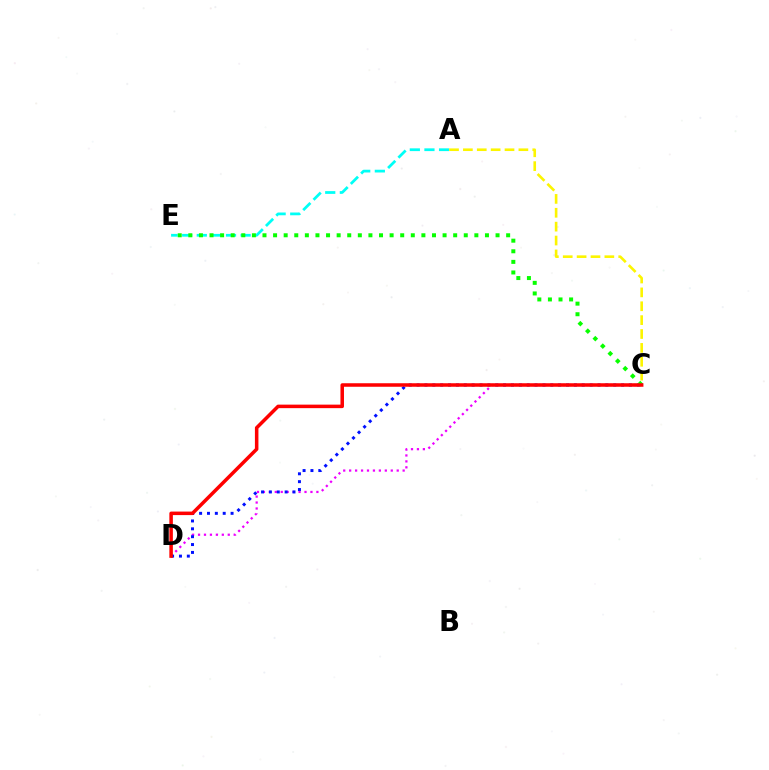{('C', 'D'): [{'color': '#ee00ff', 'line_style': 'dotted', 'thickness': 1.62}, {'color': '#0010ff', 'line_style': 'dotted', 'thickness': 2.14}, {'color': '#ff0000', 'line_style': 'solid', 'thickness': 2.54}], ('A', 'E'): [{'color': '#00fff6', 'line_style': 'dashed', 'thickness': 1.99}], ('A', 'C'): [{'color': '#fcf500', 'line_style': 'dashed', 'thickness': 1.88}], ('C', 'E'): [{'color': '#08ff00', 'line_style': 'dotted', 'thickness': 2.88}]}